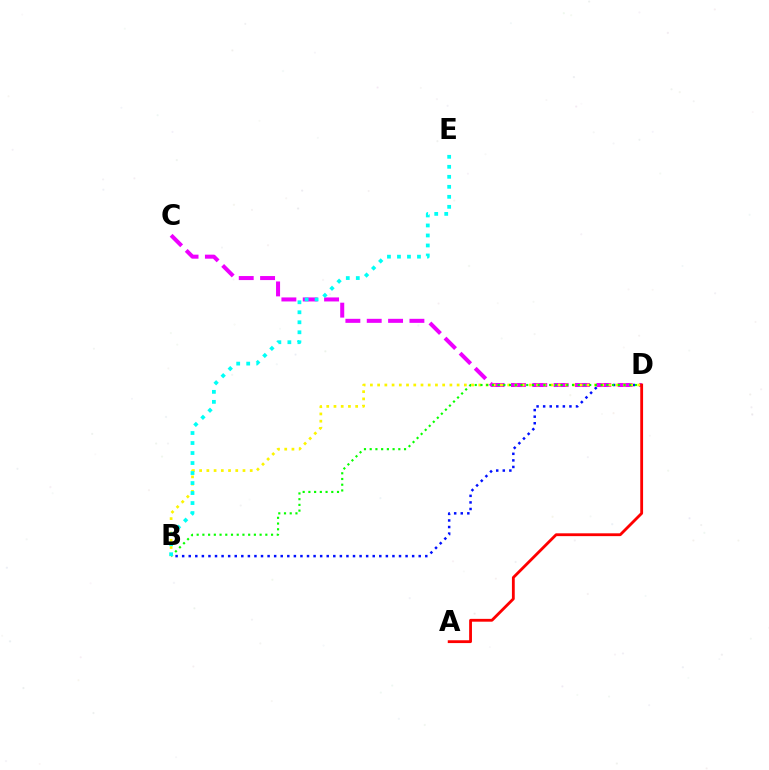{('B', 'D'): [{'color': '#0010ff', 'line_style': 'dotted', 'thickness': 1.79}, {'color': '#fcf500', 'line_style': 'dotted', 'thickness': 1.96}, {'color': '#08ff00', 'line_style': 'dotted', 'thickness': 1.55}], ('C', 'D'): [{'color': '#ee00ff', 'line_style': 'dashed', 'thickness': 2.9}], ('A', 'D'): [{'color': '#ff0000', 'line_style': 'solid', 'thickness': 2.03}], ('B', 'E'): [{'color': '#00fff6', 'line_style': 'dotted', 'thickness': 2.72}]}